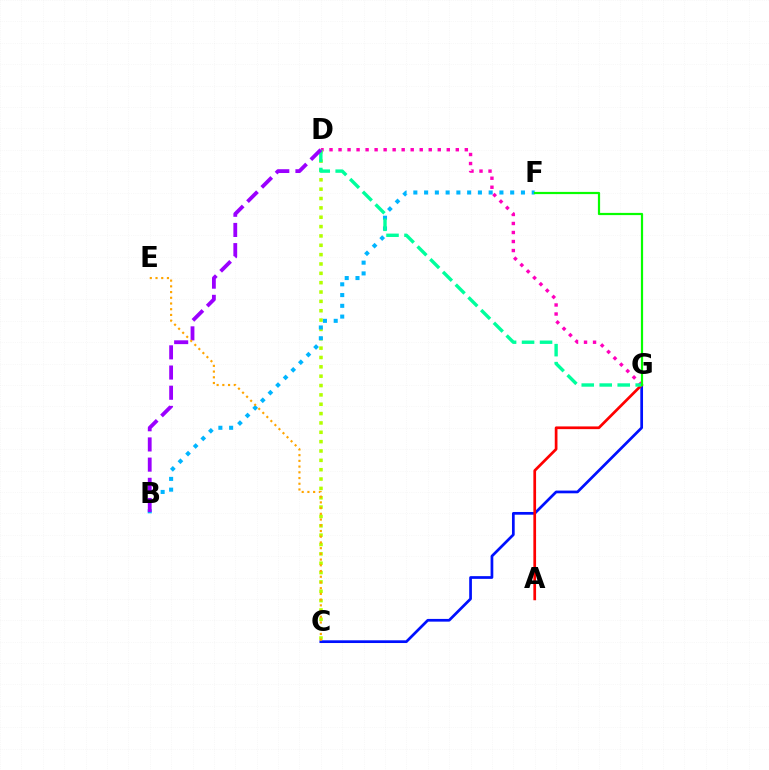{('D', 'G'): [{'color': '#ff00bd', 'line_style': 'dotted', 'thickness': 2.45}, {'color': '#00ff9d', 'line_style': 'dashed', 'thickness': 2.44}], ('C', 'G'): [{'color': '#0010ff', 'line_style': 'solid', 'thickness': 1.96}], ('C', 'D'): [{'color': '#b3ff00', 'line_style': 'dotted', 'thickness': 2.54}], ('A', 'G'): [{'color': '#ff0000', 'line_style': 'solid', 'thickness': 1.95}], ('B', 'F'): [{'color': '#00b5ff', 'line_style': 'dotted', 'thickness': 2.92}], ('F', 'G'): [{'color': '#08ff00', 'line_style': 'solid', 'thickness': 1.59}], ('B', 'D'): [{'color': '#9b00ff', 'line_style': 'dashed', 'thickness': 2.74}], ('C', 'E'): [{'color': '#ffa500', 'line_style': 'dotted', 'thickness': 1.55}]}